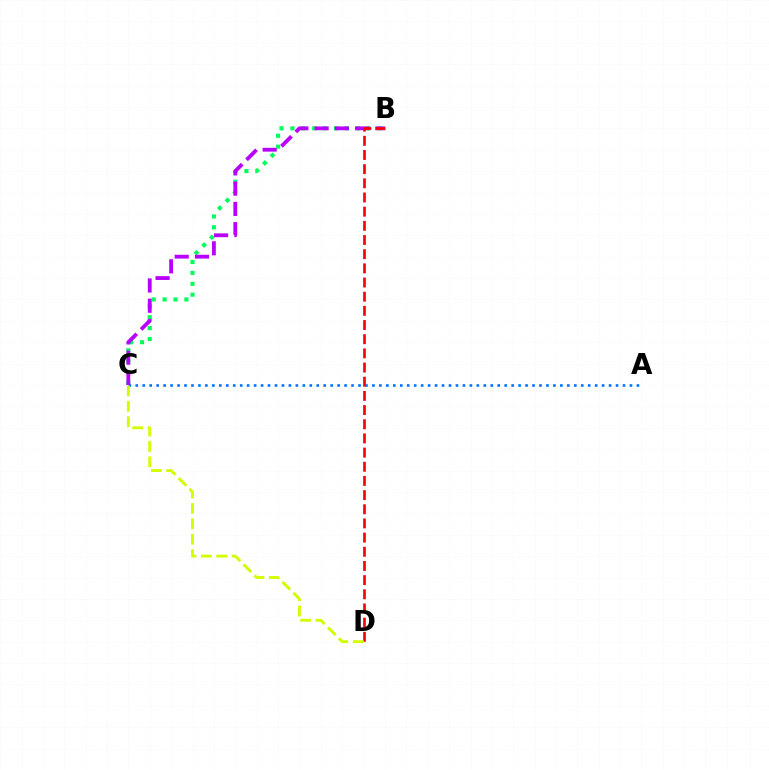{('B', 'C'): [{'color': '#00ff5c', 'line_style': 'dotted', 'thickness': 2.96}, {'color': '#b900ff', 'line_style': 'dashed', 'thickness': 2.75}], ('A', 'C'): [{'color': '#0074ff', 'line_style': 'dotted', 'thickness': 1.89}], ('B', 'D'): [{'color': '#ff0000', 'line_style': 'dashed', 'thickness': 1.93}], ('C', 'D'): [{'color': '#d1ff00', 'line_style': 'dashed', 'thickness': 2.09}]}